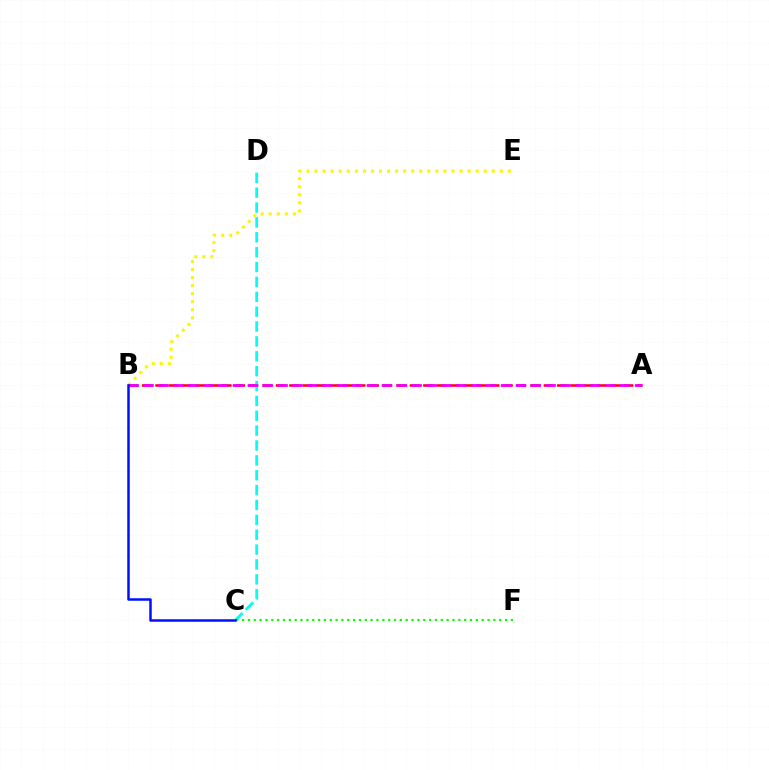{('B', 'E'): [{'color': '#fcf500', 'line_style': 'dotted', 'thickness': 2.19}], ('A', 'B'): [{'color': '#ff0000', 'line_style': 'dashed', 'thickness': 1.82}, {'color': '#ee00ff', 'line_style': 'dashed', 'thickness': 2.02}], ('C', 'D'): [{'color': '#00fff6', 'line_style': 'dashed', 'thickness': 2.02}], ('C', 'F'): [{'color': '#08ff00', 'line_style': 'dotted', 'thickness': 1.59}], ('B', 'C'): [{'color': '#0010ff', 'line_style': 'solid', 'thickness': 1.8}]}